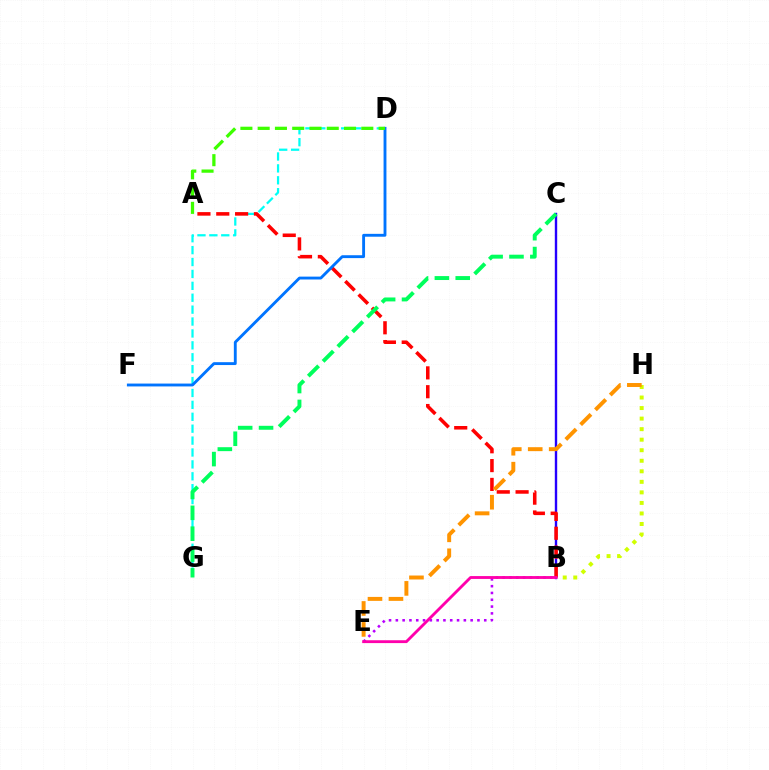{('B', 'C'): [{'color': '#2500ff', 'line_style': 'solid', 'thickness': 1.72}], ('D', 'G'): [{'color': '#00fff6', 'line_style': 'dashed', 'thickness': 1.62}], ('A', 'B'): [{'color': '#ff0000', 'line_style': 'dashed', 'thickness': 2.56}], ('C', 'G'): [{'color': '#00ff5c', 'line_style': 'dashed', 'thickness': 2.83}], ('D', 'F'): [{'color': '#0074ff', 'line_style': 'solid', 'thickness': 2.07}], ('B', 'H'): [{'color': '#d1ff00', 'line_style': 'dotted', 'thickness': 2.86}], ('B', 'E'): [{'color': '#b900ff', 'line_style': 'dotted', 'thickness': 1.85}, {'color': '#ff00ac', 'line_style': 'solid', 'thickness': 2.05}], ('A', 'D'): [{'color': '#3dff00', 'line_style': 'dashed', 'thickness': 2.35}], ('E', 'H'): [{'color': '#ff9400', 'line_style': 'dashed', 'thickness': 2.85}]}